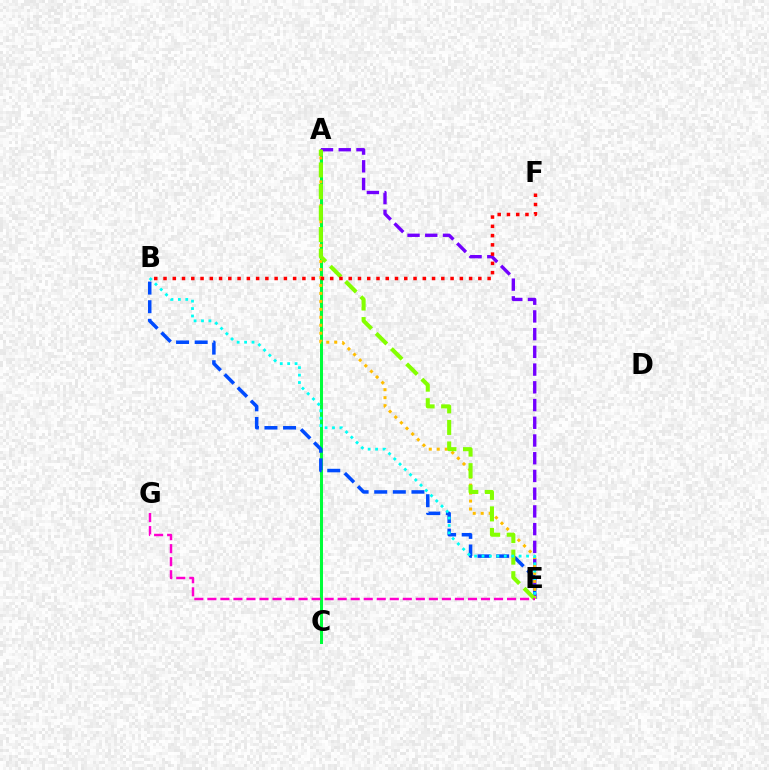{('A', 'C'): [{'color': '#00ff39', 'line_style': 'solid', 'thickness': 2.17}], ('B', 'E'): [{'color': '#004bff', 'line_style': 'dashed', 'thickness': 2.53}, {'color': '#00fff6', 'line_style': 'dotted', 'thickness': 2.02}], ('A', 'E'): [{'color': '#7200ff', 'line_style': 'dashed', 'thickness': 2.41}, {'color': '#ffbd00', 'line_style': 'dotted', 'thickness': 2.16}, {'color': '#84ff00', 'line_style': 'dashed', 'thickness': 2.93}], ('E', 'G'): [{'color': '#ff00cf', 'line_style': 'dashed', 'thickness': 1.77}], ('B', 'F'): [{'color': '#ff0000', 'line_style': 'dotted', 'thickness': 2.52}]}